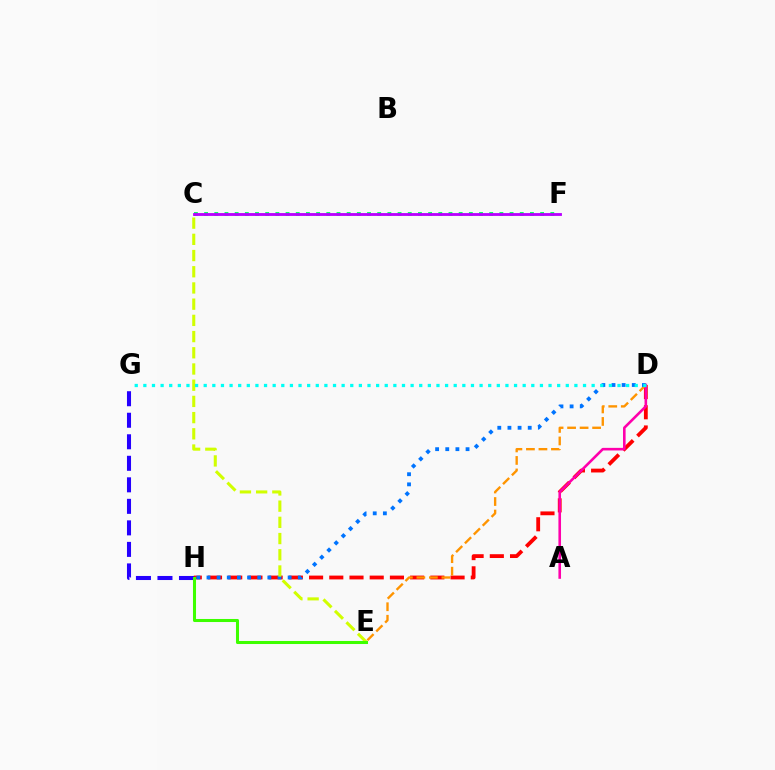{('D', 'H'): [{'color': '#ff0000', 'line_style': 'dashed', 'thickness': 2.75}, {'color': '#0074ff', 'line_style': 'dotted', 'thickness': 2.76}], ('D', 'E'): [{'color': '#ff9400', 'line_style': 'dashed', 'thickness': 1.7}], ('C', 'F'): [{'color': '#00ff5c', 'line_style': 'dotted', 'thickness': 2.77}, {'color': '#b900ff', 'line_style': 'solid', 'thickness': 2.04}], ('G', 'H'): [{'color': '#2500ff', 'line_style': 'dashed', 'thickness': 2.92}], ('C', 'E'): [{'color': '#d1ff00', 'line_style': 'dashed', 'thickness': 2.2}], ('E', 'H'): [{'color': '#3dff00', 'line_style': 'solid', 'thickness': 2.19}], ('A', 'D'): [{'color': '#ff00ac', 'line_style': 'solid', 'thickness': 1.87}], ('D', 'G'): [{'color': '#00fff6', 'line_style': 'dotted', 'thickness': 2.34}]}